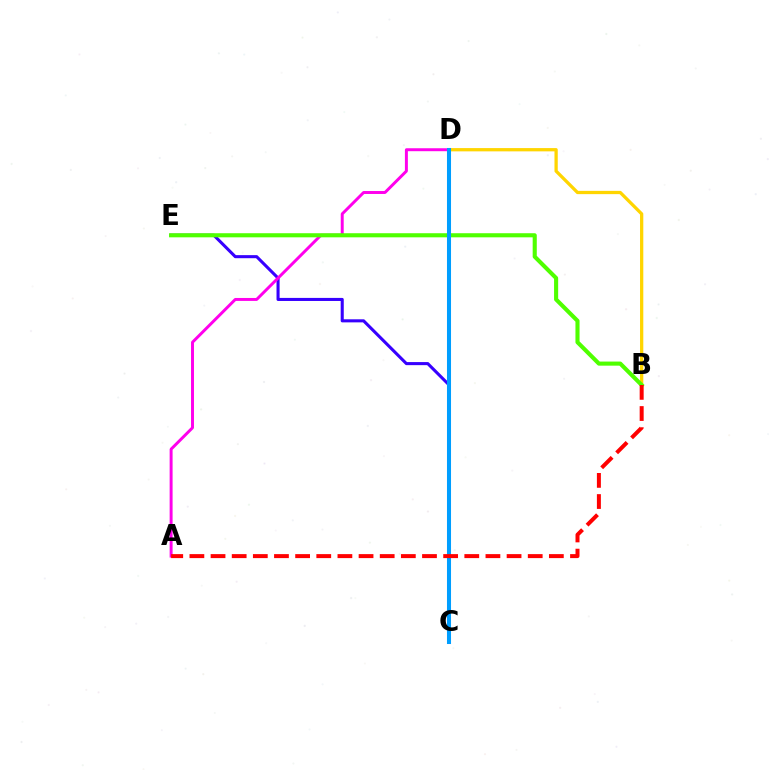{('C', 'D'): [{'color': '#00ff86', 'line_style': 'dashed', 'thickness': 2.55}, {'color': '#009eff', 'line_style': 'solid', 'thickness': 2.91}], ('C', 'E'): [{'color': '#3700ff', 'line_style': 'solid', 'thickness': 2.21}], ('A', 'D'): [{'color': '#ff00ed', 'line_style': 'solid', 'thickness': 2.13}], ('B', 'D'): [{'color': '#ffd500', 'line_style': 'solid', 'thickness': 2.36}], ('B', 'E'): [{'color': '#4fff00', 'line_style': 'solid', 'thickness': 2.95}], ('A', 'B'): [{'color': '#ff0000', 'line_style': 'dashed', 'thickness': 2.87}]}